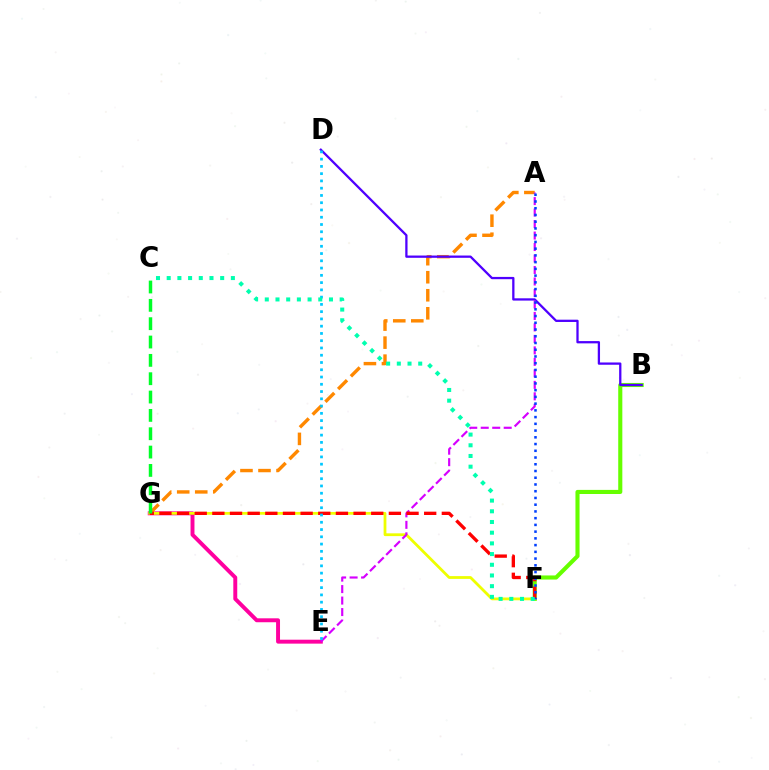{('E', 'G'): [{'color': '#ff00a0', 'line_style': 'solid', 'thickness': 2.83}], ('A', 'G'): [{'color': '#ff8800', 'line_style': 'dashed', 'thickness': 2.45}], ('B', 'F'): [{'color': '#66ff00', 'line_style': 'solid', 'thickness': 2.95}], ('B', 'D'): [{'color': '#4f00ff', 'line_style': 'solid', 'thickness': 1.64}], ('F', 'G'): [{'color': '#eeff00', 'line_style': 'solid', 'thickness': 2.0}, {'color': '#ff0000', 'line_style': 'dashed', 'thickness': 2.4}], ('A', 'E'): [{'color': '#d600ff', 'line_style': 'dashed', 'thickness': 1.56}], ('D', 'E'): [{'color': '#00c7ff', 'line_style': 'dotted', 'thickness': 1.97}], ('C', 'G'): [{'color': '#00ff27', 'line_style': 'dashed', 'thickness': 2.49}], ('A', 'F'): [{'color': '#003fff', 'line_style': 'dotted', 'thickness': 1.83}], ('C', 'F'): [{'color': '#00ffaf', 'line_style': 'dotted', 'thickness': 2.91}]}